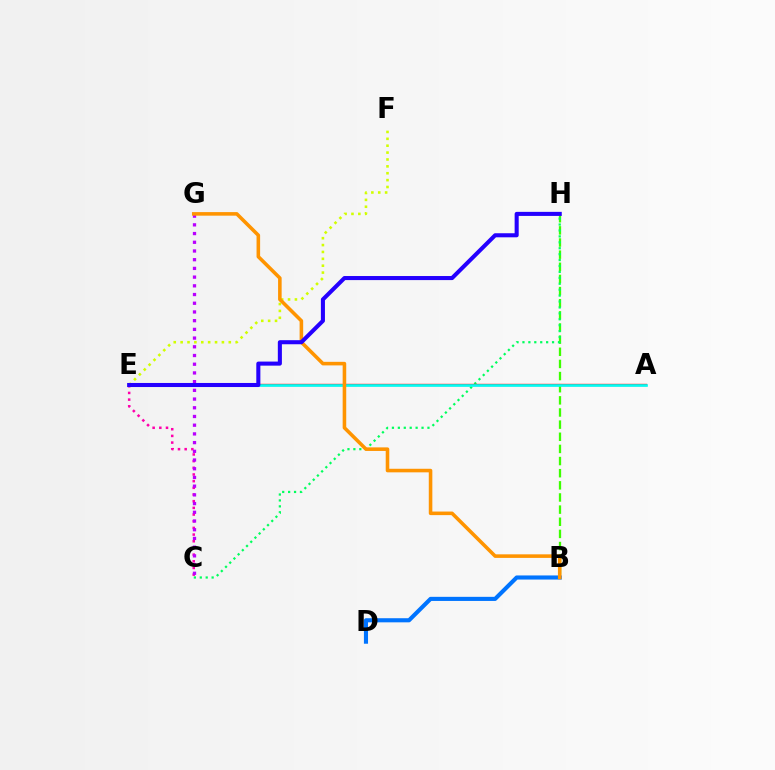{('C', 'E'): [{'color': '#ff00ac', 'line_style': 'dotted', 'thickness': 1.81}], ('B', 'H'): [{'color': '#3dff00', 'line_style': 'dashed', 'thickness': 1.65}], ('E', 'F'): [{'color': '#d1ff00', 'line_style': 'dotted', 'thickness': 1.87}], ('C', 'H'): [{'color': '#00ff5c', 'line_style': 'dotted', 'thickness': 1.61}], ('A', 'E'): [{'color': '#ff0000', 'line_style': 'solid', 'thickness': 1.69}, {'color': '#00fff6', 'line_style': 'solid', 'thickness': 1.89}], ('B', 'D'): [{'color': '#0074ff', 'line_style': 'solid', 'thickness': 2.96}], ('C', 'G'): [{'color': '#b900ff', 'line_style': 'dotted', 'thickness': 2.37}], ('B', 'G'): [{'color': '#ff9400', 'line_style': 'solid', 'thickness': 2.57}], ('E', 'H'): [{'color': '#2500ff', 'line_style': 'solid', 'thickness': 2.93}]}